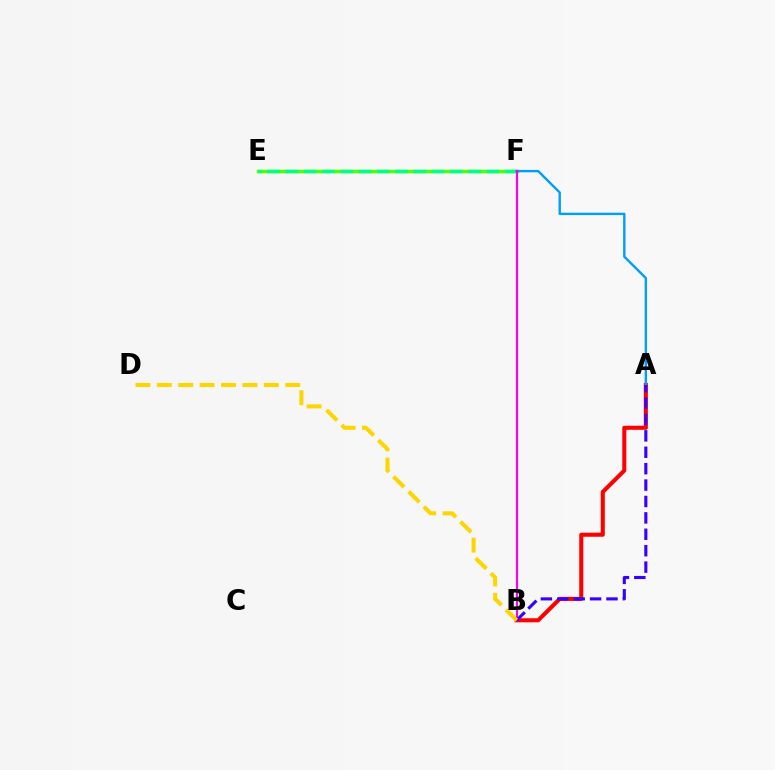{('E', 'F'): [{'color': '#4fff00', 'line_style': 'solid', 'thickness': 2.51}, {'color': '#00ff86', 'line_style': 'dashed', 'thickness': 2.48}], ('A', 'B'): [{'color': '#ff0000', 'line_style': 'solid', 'thickness': 2.92}, {'color': '#3700ff', 'line_style': 'dashed', 'thickness': 2.23}], ('A', 'F'): [{'color': '#009eff', 'line_style': 'solid', 'thickness': 1.72}], ('B', 'F'): [{'color': '#ff00ed', 'line_style': 'solid', 'thickness': 1.55}], ('B', 'D'): [{'color': '#ffd500', 'line_style': 'dashed', 'thickness': 2.91}]}